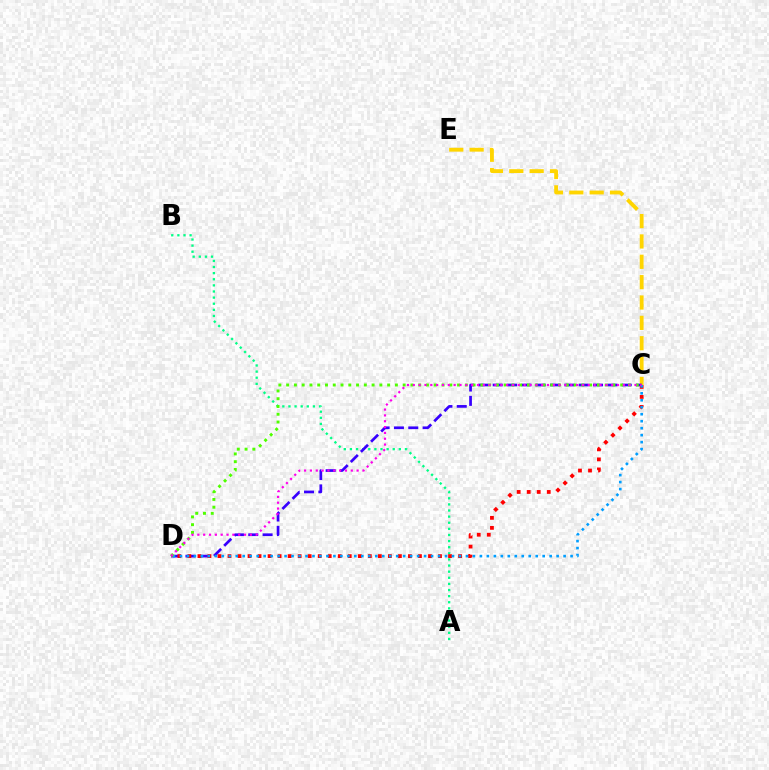{('C', 'E'): [{'color': '#ffd500', 'line_style': 'dashed', 'thickness': 2.76}], ('A', 'B'): [{'color': '#00ff86', 'line_style': 'dotted', 'thickness': 1.66}], ('C', 'D'): [{'color': '#3700ff', 'line_style': 'dashed', 'thickness': 1.95}, {'color': '#ff0000', 'line_style': 'dotted', 'thickness': 2.72}, {'color': '#009eff', 'line_style': 'dotted', 'thickness': 1.9}, {'color': '#4fff00', 'line_style': 'dotted', 'thickness': 2.11}, {'color': '#ff00ed', 'line_style': 'dotted', 'thickness': 1.59}]}